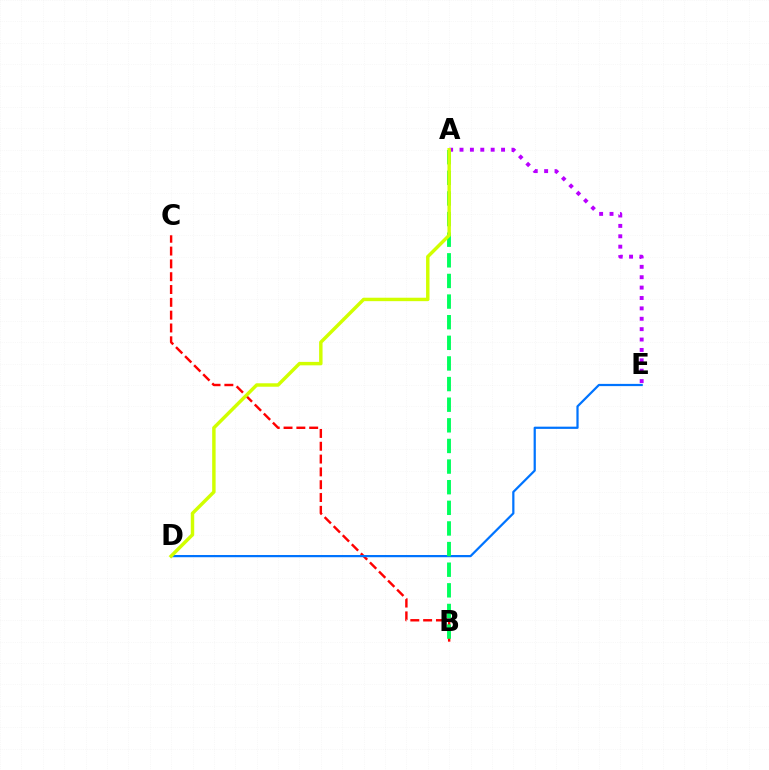{('B', 'C'): [{'color': '#ff0000', 'line_style': 'dashed', 'thickness': 1.74}], ('A', 'E'): [{'color': '#b900ff', 'line_style': 'dotted', 'thickness': 2.82}], ('D', 'E'): [{'color': '#0074ff', 'line_style': 'solid', 'thickness': 1.6}], ('A', 'B'): [{'color': '#00ff5c', 'line_style': 'dashed', 'thickness': 2.8}], ('A', 'D'): [{'color': '#d1ff00', 'line_style': 'solid', 'thickness': 2.48}]}